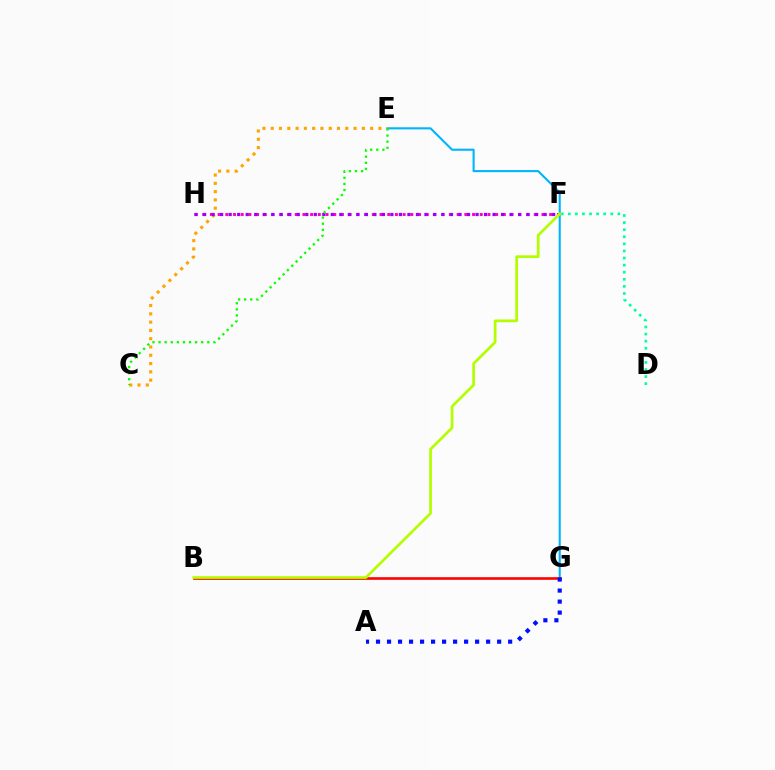{('D', 'F'): [{'color': '#00ff9d', 'line_style': 'dotted', 'thickness': 1.92}], ('E', 'G'): [{'color': '#00b5ff', 'line_style': 'solid', 'thickness': 1.51}], ('F', 'H'): [{'color': '#ff00bd', 'line_style': 'dotted', 'thickness': 2.09}, {'color': '#9b00ff', 'line_style': 'dotted', 'thickness': 2.31}], ('C', 'E'): [{'color': '#ffa500', 'line_style': 'dotted', 'thickness': 2.25}, {'color': '#08ff00', 'line_style': 'dotted', 'thickness': 1.66}], ('B', 'G'): [{'color': '#ff0000', 'line_style': 'solid', 'thickness': 1.88}], ('A', 'G'): [{'color': '#0010ff', 'line_style': 'dotted', 'thickness': 2.99}], ('B', 'F'): [{'color': '#b3ff00', 'line_style': 'solid', 'thickness': 1.95}]}